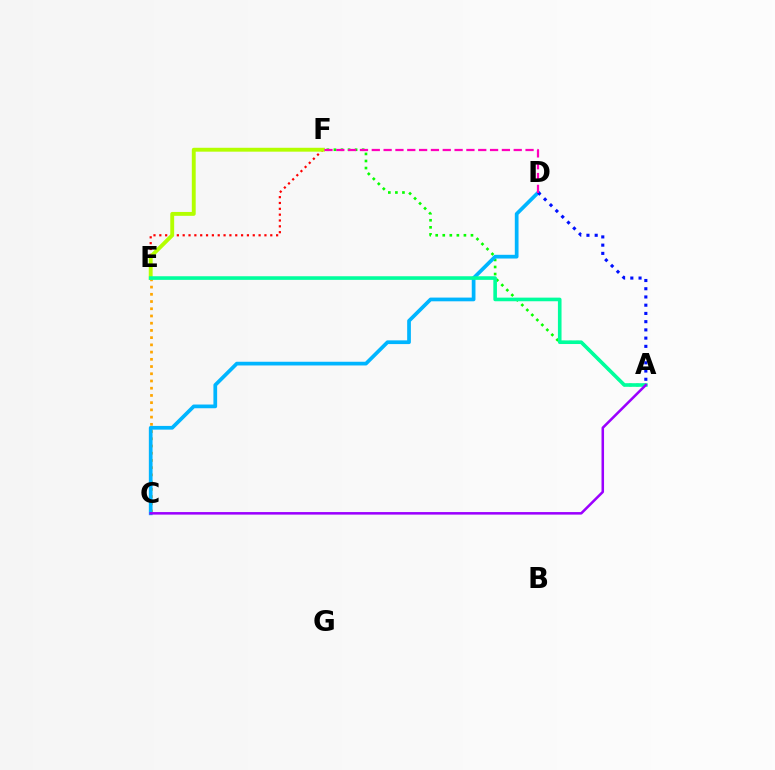{('A', 'F'): [{'color': '#08ff00', 'line_style': 'dotted', 'thickness': 1.92}], ('E', 'F'): [{'color': '#ff0000', 'line_style': 'dotted', 'thickness': 1.59}, {'color': '#b3ff00', 'line_style': 'solid', 'thickness': 2.8}], ('C', 'E'): [{'color': '#ffa500', 'line_style': 'dotted', 'thickness': 1.96}], ('C', 'D'): [{'color': '#00b5ff', 'line_style': 'solid', 'thickness': 2.68}], ('A', 'E'): [{'color': '#00ff9d', 'line_style': 'solid', 'thickness': 2.6}], ('A', 'D'): [{'color': '#0010ff', 'line_style': 'dotted', 'thickness': 2.24}], ('D', 'F'): [{'color': '#ff00bd', 'line_style': 'dashed', 'thickness': 1.61}], ('A', 'C'): [{'color': '#9b00ff', 'line_style': 'solid', 'thickness': 1.83}]}